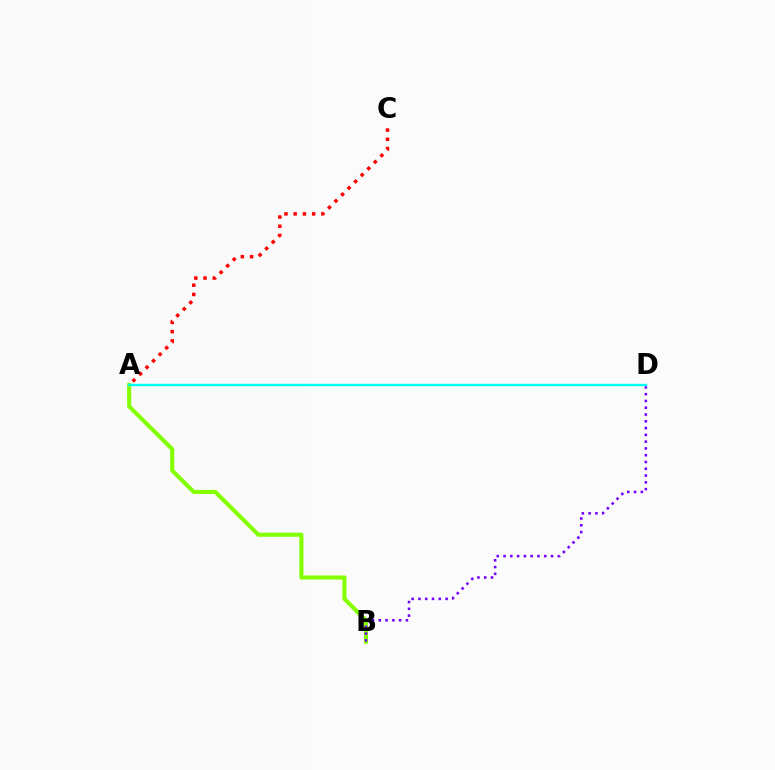{('A', 'C'): [{'color': '#ff0000', 'line_style': 'dotted', 'thickness': 2.51}], ('A', 'B'): [{'color': '#84ff00', 'line_style': 'solid', 'thickness': 2.95}], ('B', 'D'): [{'color': '#7200ff', 'line_style': 'dotted', 'thickness': 1.84}], ('A', 'D'): [{'color': '#00fff6', 'line_style': 'solid', 'thickness': 1.74}]}